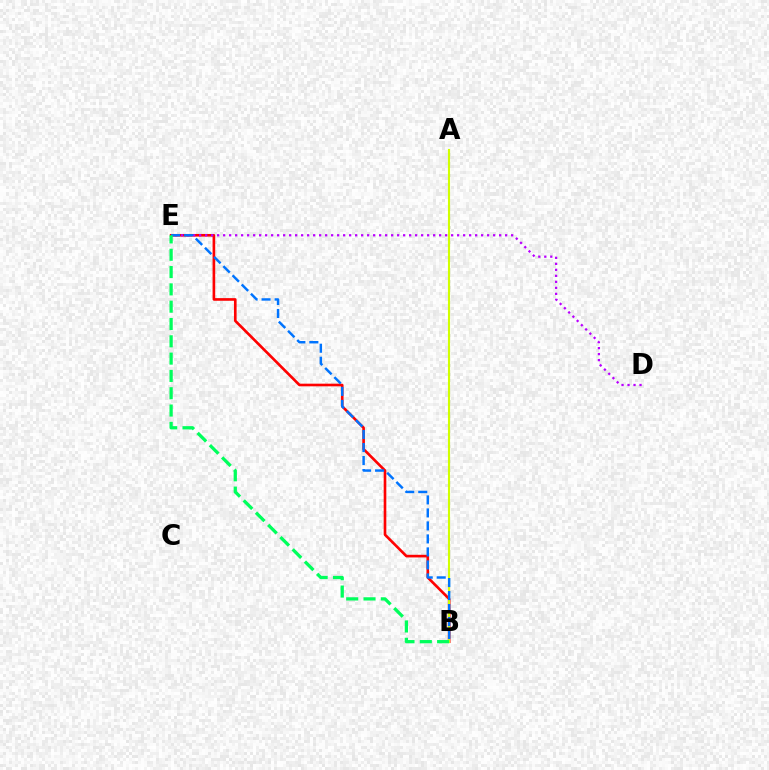{('B', 'E'): [{'color': '#ff0000', 'line_style': 'solid', 'thickness': 1.9}, {'color': '#0074ff', 'line_style': 'dashed', 'thickness': 1.77}, {'color': '#00ff5c', 'line_style': 'dashed', 'thickness': 2.35}], ('D', 'E'): [{'color': '#b900ff', 'line_style': 'dotted', 'thickness': 1.63}], ('A', 'B'): [{'color': '#d1ff00', 'line_style': 'solid', 'thickness': 1.53}]}